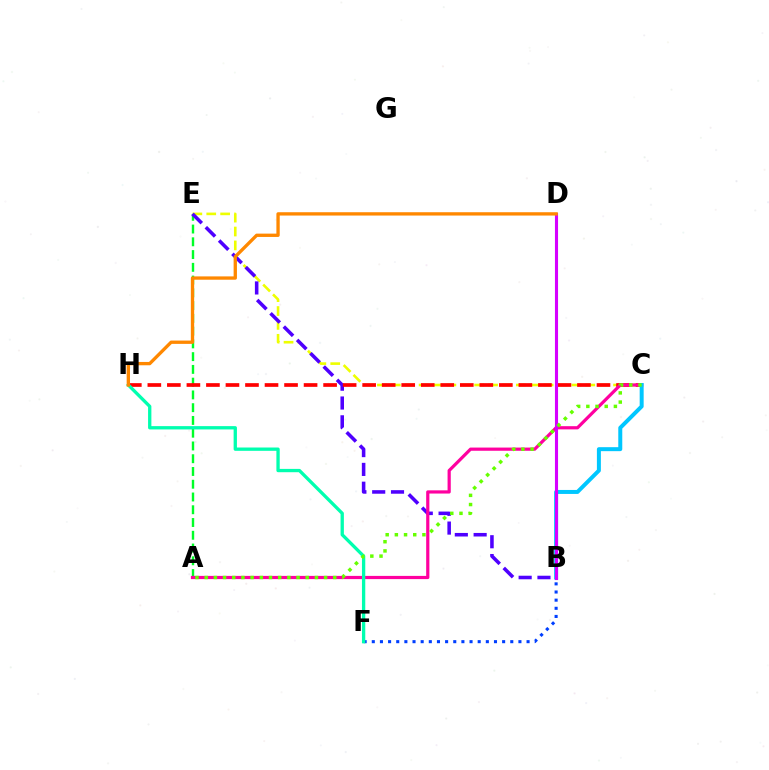{('C', 'E'): [{'color': '#eeff00', 'line_style': 'dashed', 'thickness': 1.89}], ('A', 'E'): [{'color': '#00ff27', 'line_style': 'dashed', 'thickness': 1.73}], ('B', 'E'): [{'color': '#4f00ff', 'line_style': 'dashed', 'thickness': 2.56}], ('C', 'H'): [{'color': '#ff0000', 'line_style': 'dashed', 'thickness': 2.65}], ('A', 'C'): [{'color': '#ff00a0', 'line_style': 'solid', 'thickness': 2.31}, {'color': '#66ff00', 'line_style': 'dotted', 'thickness': 2.5}], ('B', 'F'): [{'color': '#003fff', 'line_style': 'dotted', 'thickness': 2.21}], ('F', 'H'): [{'color': '#00ffaf', 'line_style': 'solid', 'thickness': 2.39}], ('B', 'C'): [{'color': '#00c7ff', 'line_style': 'solid', 'thickness': 2.87}], ('B', 'D'): [{'color': '#d600ff', 'line_style': 'solid', 'thickness': 2.24}], ('D', 'H'): [{'color': '#ff8800', 'line_style': 'solid', 'thickness': 2.39}]}